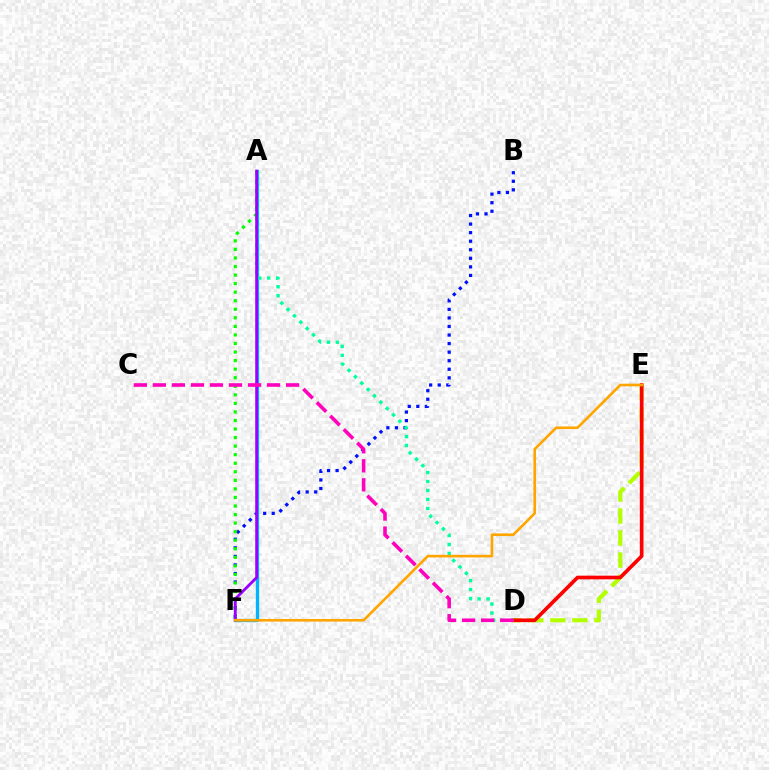{('B', 'F'): [{'color': '#0010ff', 'line_style': 'dotted', 'thickness': 2.33}], ('A', 'F'): [{'color': '#00b5ff', 'line_style': 'solid', 'thickness': 2.37}, {'color': '#08ff00', 'line_style': 'dotted', 'thickness': 2.32}, {'color': '#9b00ff', 'line_style': 'solid', 'thickness': 2.05}], ('D', 'E'): [{'color': '#b3ff00', 'line_style': 'dashed', 'thickness': 2.99}, {'color': '#ff0000', 'line_style': 'solid', 'thickness': 2.64}], ('A', 'D'): [{'color': '#00ff9d', 'line_style': 'dotted', 'thickness': 2.44}], ('C', 'D'): [{'color': '#ff00bd', 'line_style': 'dashed', 'thickness': 2.59}], ('E', 'F'): [{'color': '#ffa500', 'line_style': 'solid', 'thickness': 1.9}]}